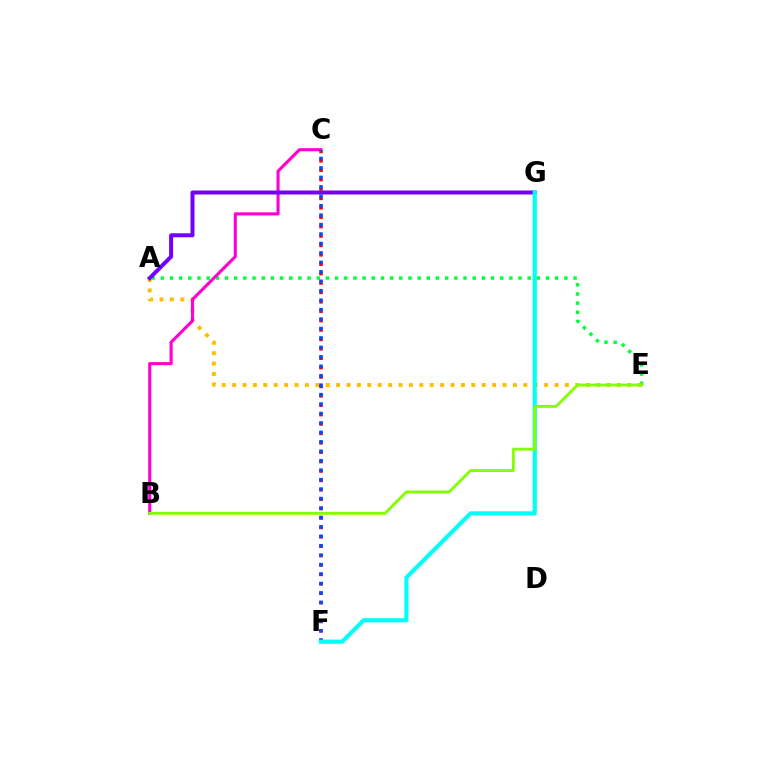{('A', 'E'): [{'color': '#00ff39', 'line_style': 'dotted', 'thickness': 2.49}, {'color': '#ffbd00', 'line_style': 'dotted', 'thickness': 2.83}], ('B', 'C'): [{'color': '#ff00cf', 'line_style': 'solid', 'thickness': 2.22}], ('C', 'F'): [{'color': '#ff0000', 'line_style': 'dotted', 'thickness': 2.55}, {'color': '#004bff', 'line_style': 'dotted', 'thickness': 2.57}], ('A', 'G'): [{'color': '#7200ff', 'line_style': 'solid', 'thickness': 2.87}], ('F', 'G'): [{'color': '#00fff6', 'line_style': 'solid', 'thickness': 2.98}], ('B', 'E'): [{'color': '#84ff00', 'line_style': 'solid', 'thickness': 2.07}]}